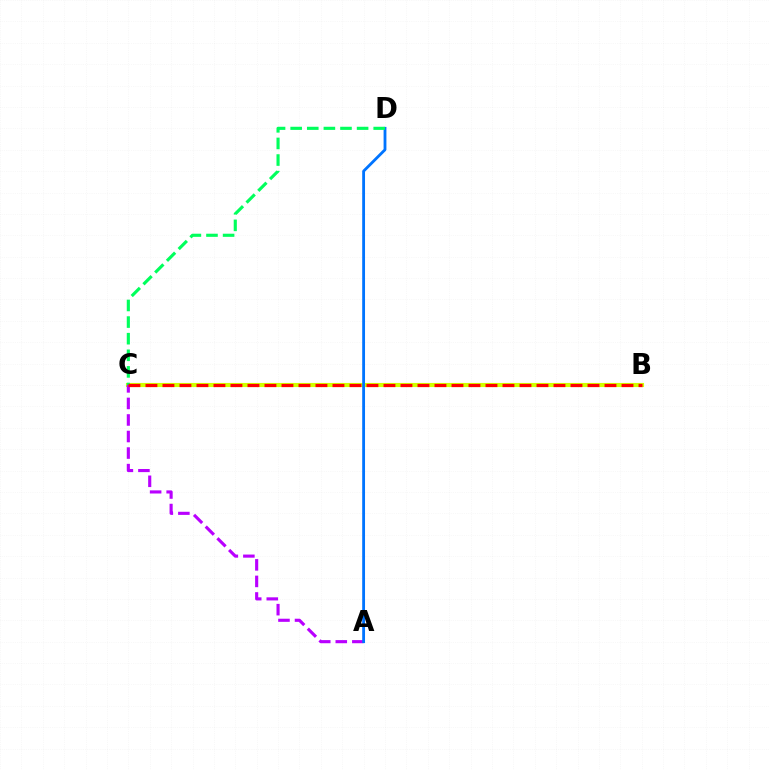{('B', 'C'): [{'color': '#d1ff00', 'line_style': 'solid', 'thickness': 2.96}, {'color': '#ff0000', 'line_style': 'dashed', 'thickness': 2.31}], ('A', 'C'): [{'color': '#b900ff', 'line_style': 'dashed', 'thickness': 2.25}], ('A', 'D'): [{'color': '#0074ff', 'line_style': 'solid', 'thickness': 2.03}], ('C', 'D'): [{'color': '#00ff5c', 'line_style': 'dashed', 'thickness': 2.26}]}